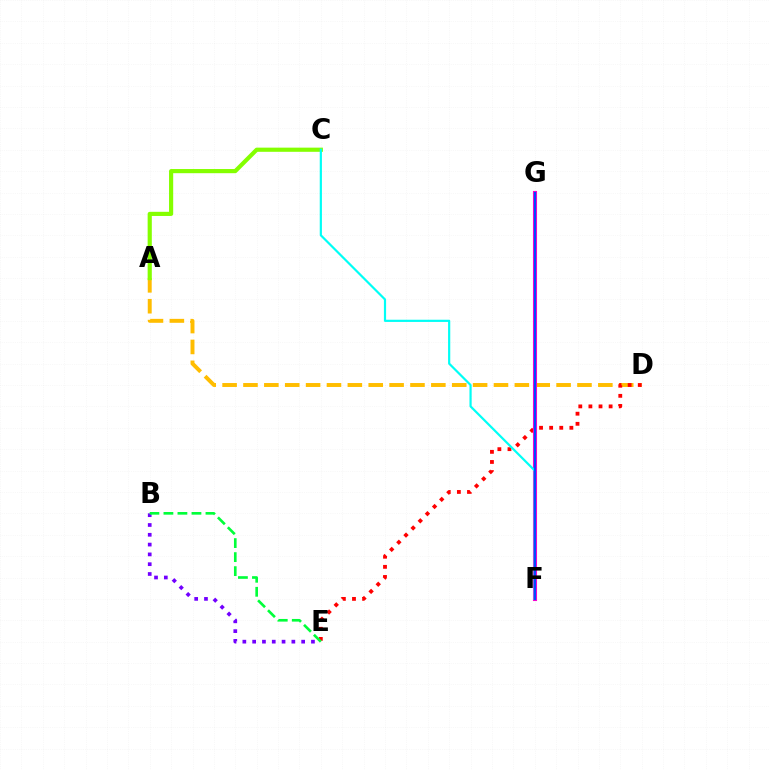{('B', 'E'): [{'color': '#7200ff', 'line_style': 'dotted', 'thickness': 2.66}, {'color': '#00ff39', 'line_style': 'dashed', 'thickness': 1.9}], ('A', 'D'): [{'color': '#ffbd00', 'line_style': 'dashed', 'thickness': 2.84}], ('A', 'C'): [{'color': '#84ff00', 'line_style': 'solid', 'thickness': 3.0}], ('D', 'E'): [{'color': '#ff0000', 'line_style': 'dotted', 'thickness': 2.75}], ('F', 'G'): [{'color': '#ff00cf', 'line_style': 'solid', 'thickness': 2.95}, {'color': '#004bff', 'line_style': 'solid', 'thickness': 1.57}], ('C', 'F'): [{'color': '#00fff6', 'line_style': 'solid', 'thickness': 1.58}]}